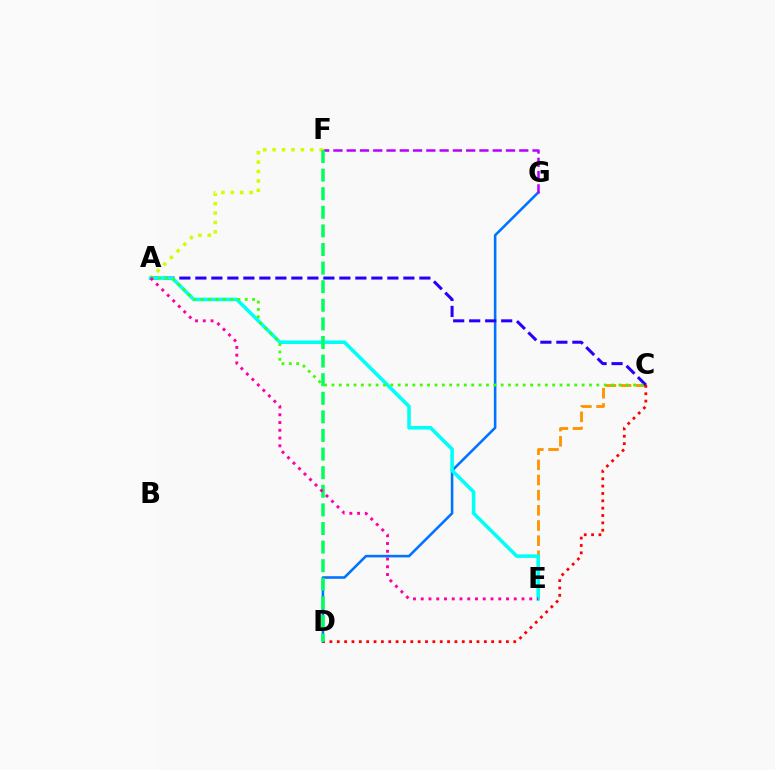{('A', 'F'): [{'color': '#d1ff00', 'line_style': 'dotted', 'thickness': 2.55}], ('D', 'G'): [{'color': '#0074ff', 'line_style': 'solid', 'thickness': 1.86}], ('C', 'E'): [{'color': '#ff9400', 'line_style': 'dashed', 'thickness': 2.06}], ('A', 'C'): [{'color': '#2500ff', 'line_style': 'dashed', 'thickness': 2.17}, {'color': '#3dff00', 'line_style': 'dotted', 'thickness': 2.0}], ('A', 'E'): [{'color': '#00fff6', 'line_style': 'solid', 'thickness': 2.58}, {'color': '#ff00ac', 'line_style': 'dotted', 'thickness': 2.11}], ('F', 'G'): [{'color': '#b900ff', 'line_style': 'dashed', 'thickness': 1.8}], ('C', 'D'): [{'color': '#ff0000', 'line_style': 'dotted', 'thickness': 2.0}], ('D', 'F'): [{'color': '#00ff5c', 'line_style': 'dashed', 'thickness': 2.53}]}